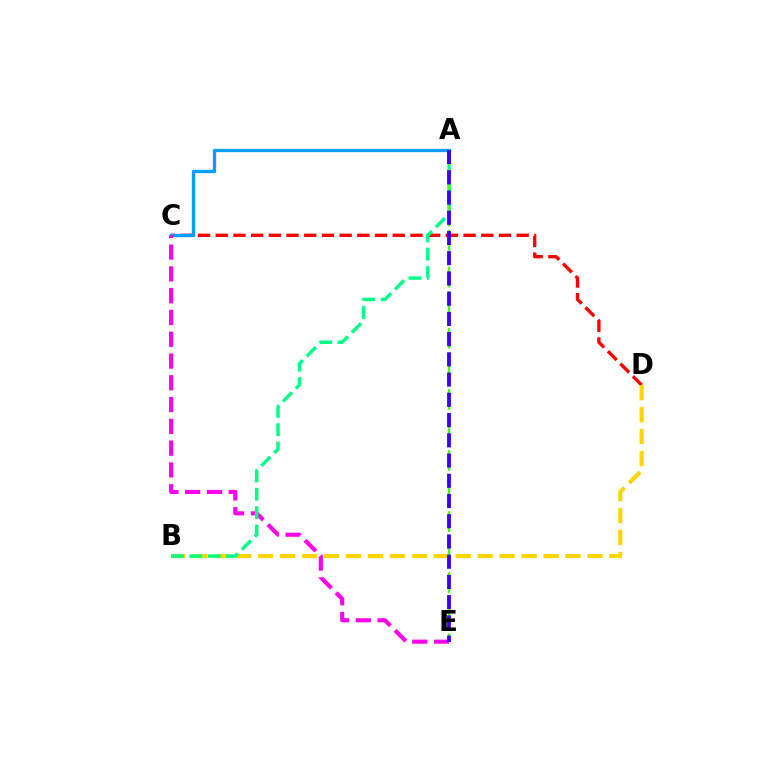{('C', 'D'): [{'color': '#ff0000', 'line_style': 'dashed', 'thickness': 2.4}], ('A', 'C'): [{'color': '#009eff', 'line_style': 'solid', 'thickness': 2.38}], ('C', 'E'): [{'color': '#ff00ed', 'line_style': 'dashed', 'thickness': 2.96}], ('B', 'D'): [{'color': '#ffd500', 'line_style': 'dashed', 'thickness': 2.98}], ('A', 'B'): [{'color': '#00ff86', 'line_style': 'dashed', 'thickness': 2.49}], ('A', 'E'): [{'color': '#4fff00', 'line_style': 'dashed', 'thickness': 1.66}, {'color': '#3700ff', 'line_style': 'dashed', 'thickness': 2.75}]}